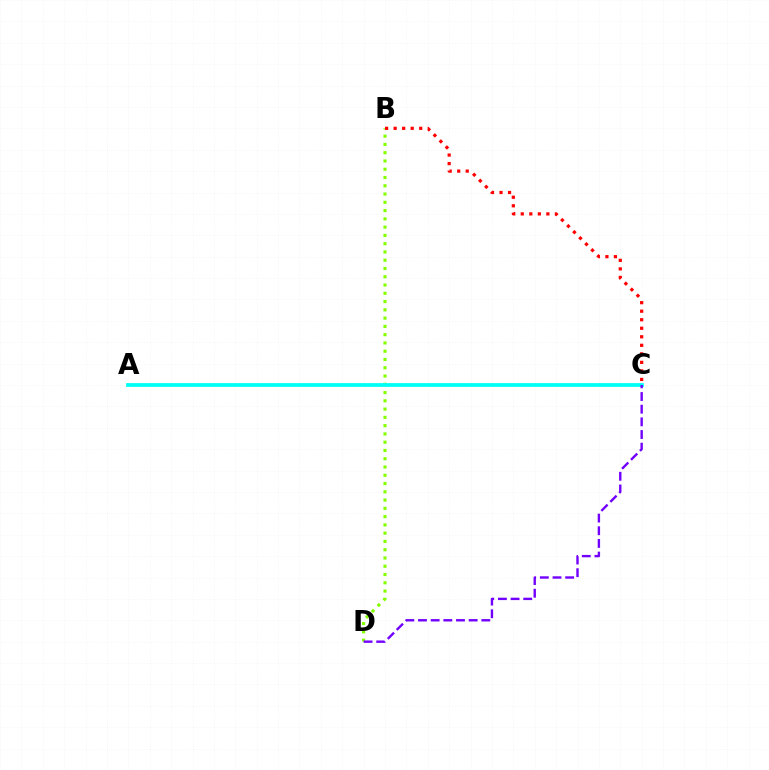{('B', 'D'): [{'color': '#84ff00', 'line_style': 'dotted', 'thickness': 2.25}], ('B', 'C'): [{'color': '#ff0000', 'line_style': 'dotted', 'thickness': 2.32}], ('A', 'C'): [{'color': '#00fff6', 'line_style': 'solid', 'thickness': 2.71}], ('C', 'D'): [{'color': '#7200ff', 'line_style': 'dashed', 'thickness': 1.72}]}